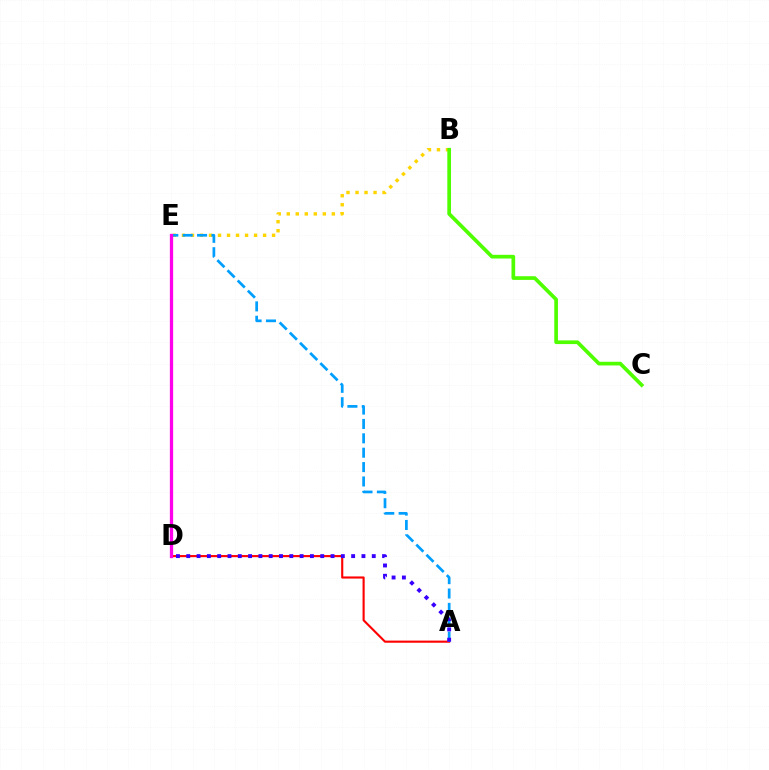{('A', 'D'): [{'color': '#ff0000', 'line_style': 'solid', 'thickness': 1.53}, {'color': '#3700ff', 'line_style': 'dotted', 'thickness': 2.8}], ('B', 'E'): [{'color': '#ffd500', 'line_style': 'dotted', 'thickness': 2.45}], ('B', 'C'): [{'color': '#4fff00', 'line_style': 'solid', 'thickness': 2.66}], ('A', 'E'): [{'color': '#009eff', 'line_style': 'dashed', 'thickness': 1.95}], ('D', 'E'): [{'color': '#00ff86', 'line_style': 'dotted', 'thickness': 1.94}, {'color': '#ff00ed', 'line_style': 'solid', 'thickness': 2.36}]}